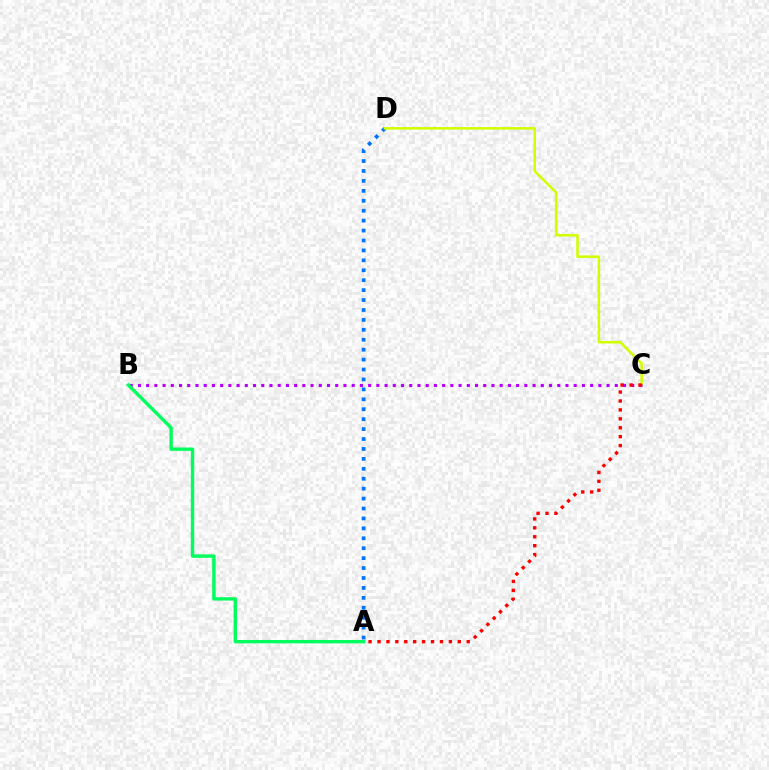{('A', 'D'): [{'color': '#0074ff', 'line_style': 'dotted', 'thickness': 2.7}], ('C', 'D'): [{'color': '#d1ff00', 'line_style': 'solid', 'thickness': 1.83}], ('B', 'C'): [{'color': '#b900ff', 'line_style': 'dotted', 'thickness': 2.23}], ('A', 'B'): [{'color': '#00ff5c', 'line_style': 'solid', 'thickness': 2.43}], ('A', 'C'): [{'color': '#ff0000', 'line_style': 'dotted', 'thickness': 2.42}]}